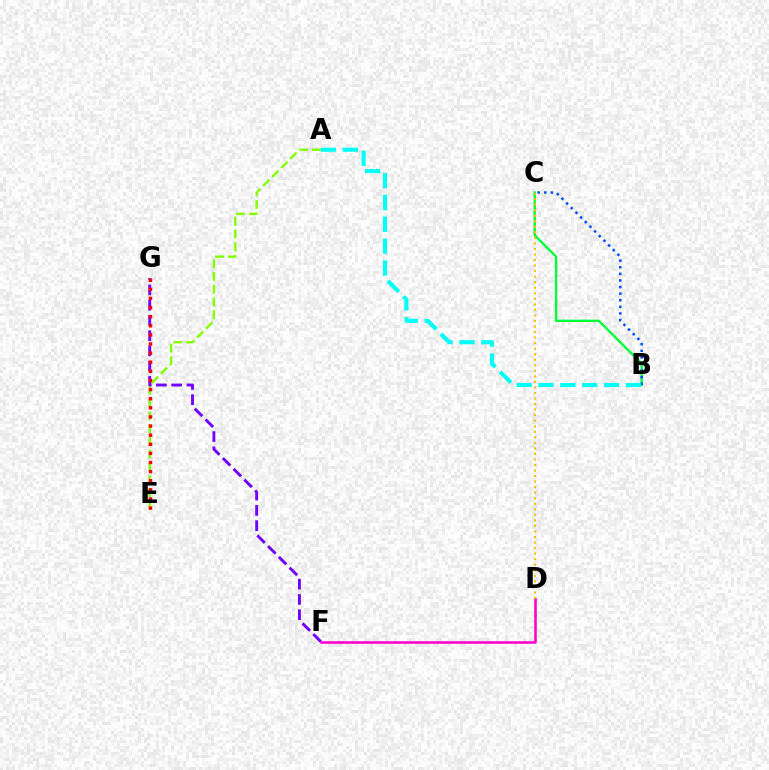{('A', 'E'): [{'color': '#84ff00', 'line_style': 'dashed', 'thickness': 1.73}], ('F', 'G'): [{'color': '#7200ff', 'line_style': 'dashed', 'thickness': 2.07}], ('E', 'G'): [{'color': '#ff0000', 'line_style': 'dotted', 'thickness': 2.48}], ('D', 'F'): [{'color': '#ff00cf', 'line_style': 'solid', 'thickness': 1.85}], ('B', 'C'): [{'color': '#00ff39', 'line_style': 'solid', 'thickness': 1.7}, {'color': '#004bff', 'line_style': 'dotted', 'thickness': 1.79}], ('A', 'B'): [{'color': '#00fff6', 'line_style': 'dashed', 'thickness': 2.97}], ('C', 'D'): [{'color': '#ffbd00', 'line_style': 'dotted', 'thickness': 1.51}]}